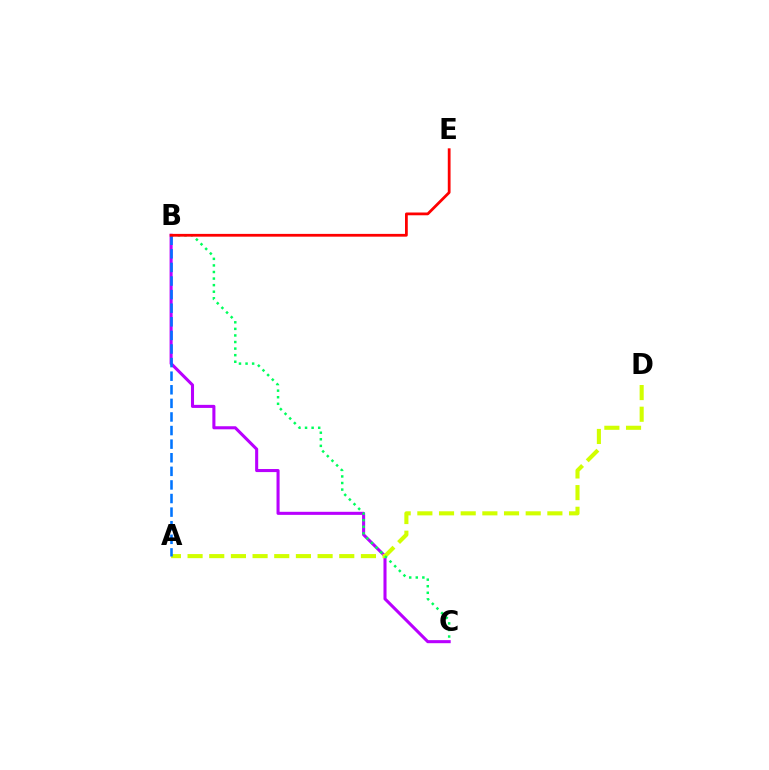{('B', 'C'): [{'color': '#b900ff', 'line_style': 'solid', 'thickness': 2.21}, {'color': '#00ff5c', 'line_style': 'dotted', 'thickness': 1.79}], ('A', 'D'): [{'color': '#d1ff00', 'line_style': 'dashed', 'thickness': 2.94}], ('A', 'B'): [{'color': '#0074ff', 'line_style': 'dashed', 'thickness': 1.85}], ('B', 'E'): [{'color': '#ff0000', 'line_style': 'solid', 'thickness': 2.0}]}